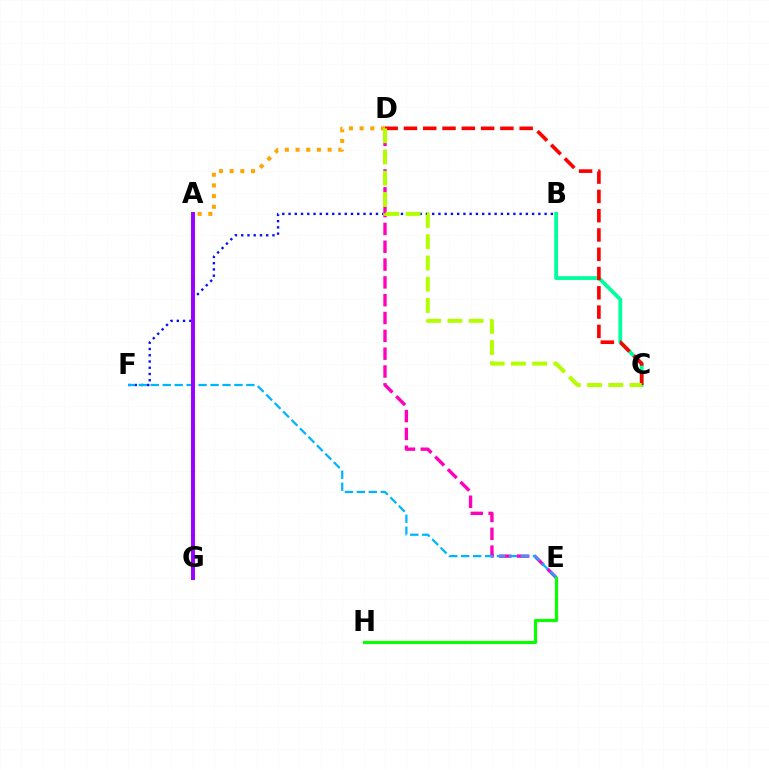{('B', 'F'): [{'color': '#0010ff', 'line_style': 'dotted', 'thickness': 1.7}], ('D', 'E'): [{'color': '#ff00bd', 'line_style': 'dashed', 'thickness': 2.42}], ('E', 'F'): [{'color': '#00b5ff', 'line_style': 'dashed', 'thickness': 1.62}], ('E', 'H'): [{'color': '#08ff00', 'line_style': 'solid', 'thickness': 2.26}], ('A', 'D'): [{'color': '#ffa500', 'line_style': 'dotted', 'thickness': 2.9}], ('B', 'C'): [{'color': '#00ff9d', 'line_style': 'solid', 'thickness': 2.74}], ('A', 'G'): [{'color': '#9b00ff', 'line_style': 'solid', 'thickness': 2.84}], ('C', 'D'): [{'color': '#ff0000', 'line_style': 'dashed', 'thickness': 2.62}, {'color': '#b3ff00', 'line_style': 'dashed', 'thickness': 2.89}]}